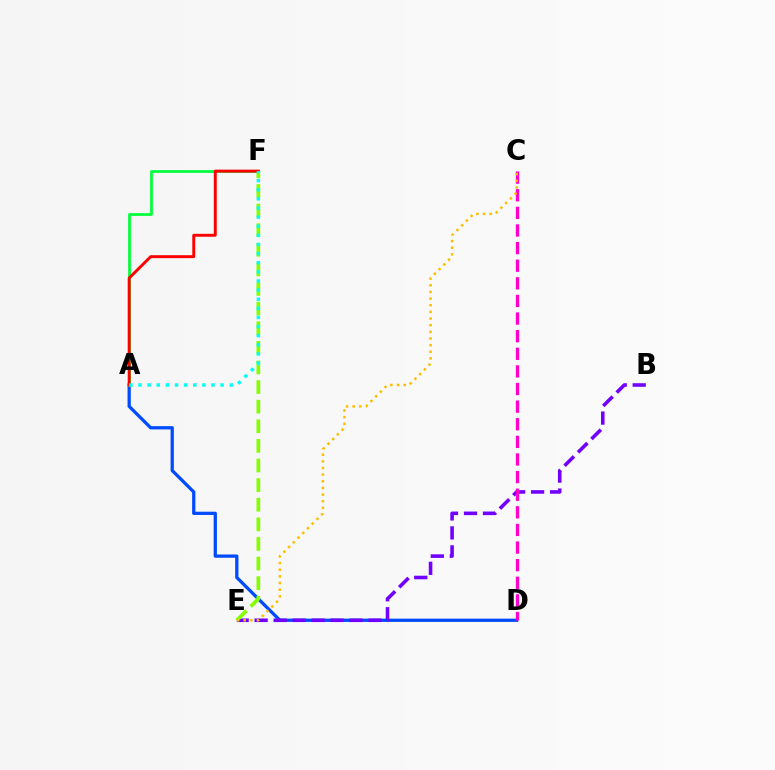{('A', 'D'): [{'color': '#004bff', 'line_style': 'solid', 'thickness': 2.35}], ('B', 'E'): [{'color': '#7200ff', 'line_style': 'dashed', 'thickness': 2.58}], ('A', 'F'): [{'color': '#00ff39', 'line_style': 'solid', 'thickness': 1.97}, {'color': '#ff0000', 'line_style': 'solid', 'thickness': 2.11}, {'color': '#00fff6', 'line_style': 'dotted', 'thickness': 2.48}], ('E', 'F'): [{'color': '#84ff00', 'line_style': 'dashed', 'thickness': 2.66}], ('C', 'D'): [{'color': '#ff00cf', 'line_style': 'dashed', 'thickness': 2.39}], ('C', 'E'): [{'color': '#ffbd00', 'line_style': 'dotted', 'thickness': 1.81}]}